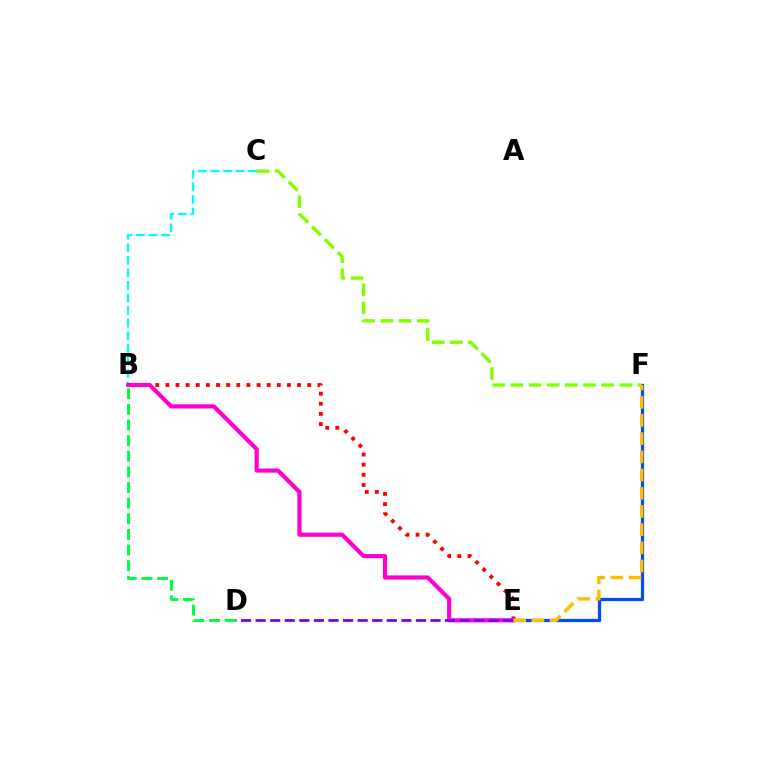{('B', 'C'): [{'color': '#00fff6', 'line_style': 'dashed', 'thickness': 1.71}], ('E', 'F'): [{'color': '#004bff', 'line_style': 'solid', 'thickness': 2.33}, {'color': '#ffbd00', 'line_style': 'dashed', 'thickness': 2.47}], ('B', 'E'): [{'color': '#ff0000', 'line_style': 'dotted', 'thickness': 2.75}, {'color': '#ff00cf', 'line_style': 'solid', 'thickness': 2.99}], ('C', 'F'): [{'color': '#84ff00', 'line_style': 'dashed', 'thickness': 2.47}], ('B', 'D'): [{'color': '#00ff39', 'line_style': 'dashed', 'thickness': 2.12}], ('D', 'E'): [{'color': '#7200ff', 'line_style': 'dashed', 'thickness': 1.98}]}